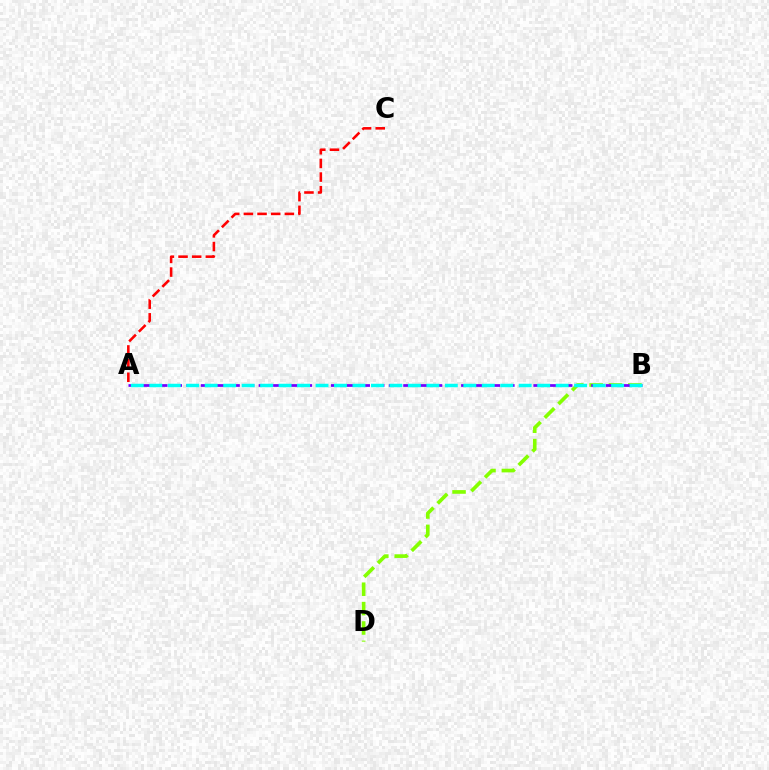{('B', 'D'): [{'color': '#84ff00', 'line_style': 'dashed', 'thickness': 2.63}], ('A', 'B'): [{'color': '#7200ff', 'line_style': 'dashed', 'thickness': 1.96}, {'color': '#00fff6', 'line_style': 'dashed', 'thickness': 2.51}], ('A', 'C'): [{'color': '#ff0000', 'line_style': 'dashed', 'thickness': 1.86}]}